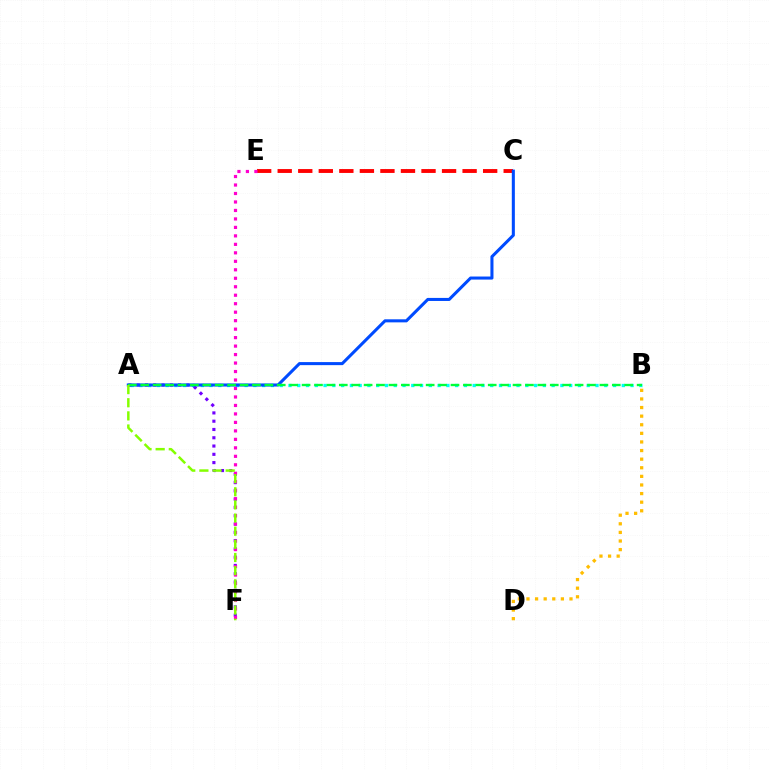{('A', 'B'): [{'color': '#00fff6', 'line_style': 'dotted', 'thickness': 2.38}, {'color': '#00ff39', 'line_style': 'dashed', 'thickness': 1.69}], ('A', 'F'): [{'color': '#7200ff', 'line_style': 'dotted', 'thickness': 2.25}, {'color': '#84ff00', 'line_style': 'dashed', 'thickness': 1.79}], ('C', 'E'): [{'color': '#ff0000', 'line_style': 'dashed', 'thickness': 2.79}], ('E', 'F'): [{'color': '#ff00cf', 'line_style': 'dotted', 'thickness': 2.3}], ('A', 'C'): [{'color': '#004bff', 'line_style': 'solid', 'thickness': 2.2}], ('B', 'D'): [{'color': '#ffbd00', 'line_style': 'dotted', 'thickness': 2.34}]}